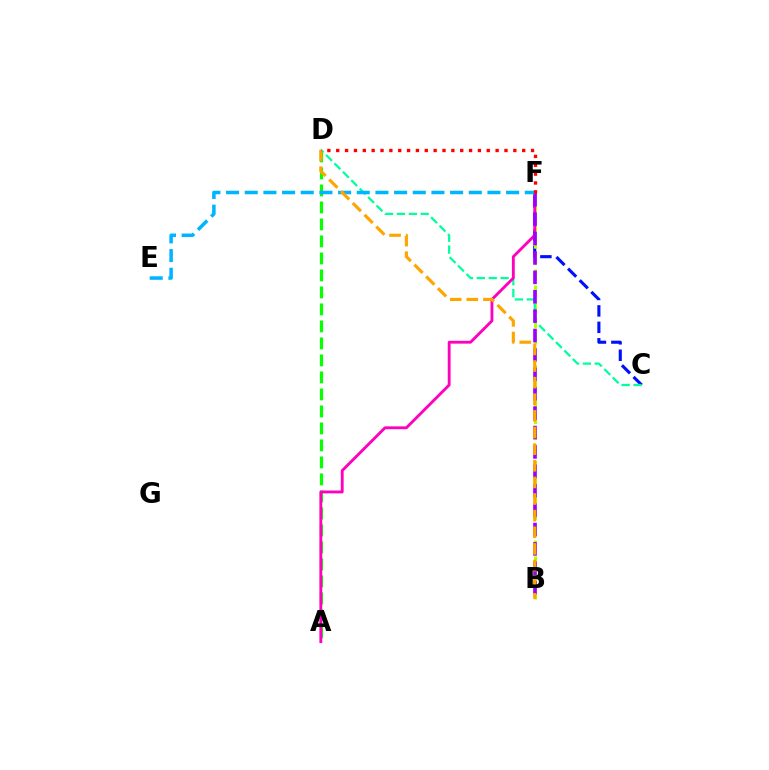{('A', 'D'): [{'color': '#08ff00', 'line_style': 'dashed', 'thickness': 2.31}], ('C', 'F'): [{'color': '#0010ff', 'line_style': 'dashed', 'thickness': 2.23}], ('B', 'F'): [{'color': '#b3ff00', 'line_style': 'dashed', 'thickness': 2.17}, {'color': '#9b00ff', 'line_style': 'dashed', 'thickness': 2.63}], ('C', 'D'): [{'color': '#00ff9d', 'line_style': 'dashed', 'thickness': 1.62}], ('A', 'F'): [{'color': '#ff00bd', 'line_style': 'solid', 'thickness': 2.05}], ('E', 'F'): [{'color': '#00b5ff', 'line_style': 'dashed', 'thickness': 2.54}], ('B', 'D'): [{'color': '#ffa500', 'line_style': 'dashed', 'thickness': 2.26}], ('D', 'F'): [{'color': '#ff0000', 'line_style': 'dotted', 'thickness': 2.41}]}